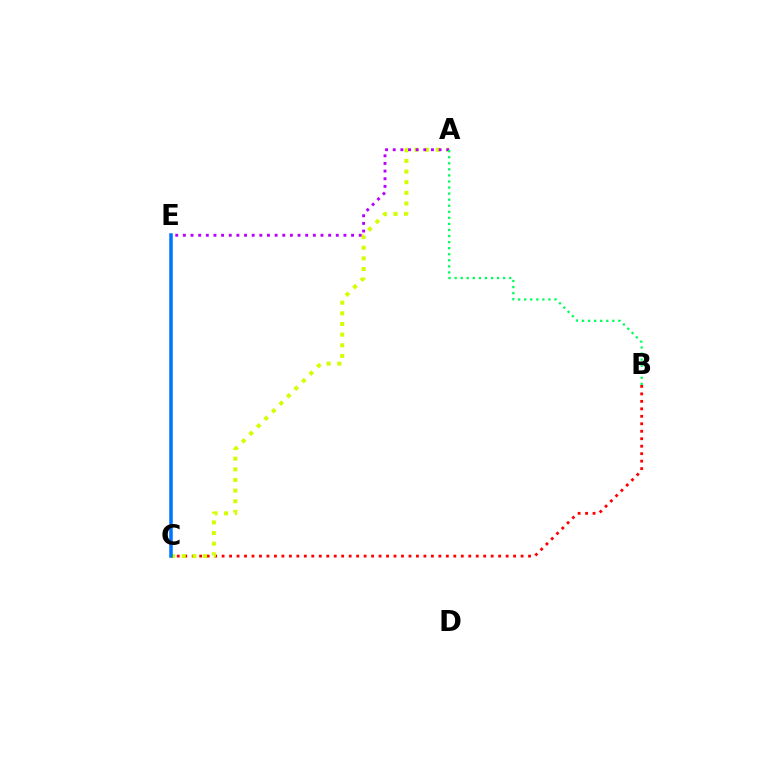{('B', 'C'): [{'color': '#ff0000', 'line_style': 'dotted', 'thickness': 2.03}], ('A', 'C'): [{'color': '#d1ff00', 'line_style': 'dotted', 'thickness': 2.89}], ('C', 'E'): [{'color': '#0074ff', 'line_style': 'solid', 'thickness': 2.53}], ('A', 'E'): [{'color': '#b900ff', 'line_style': 'dotted', 'thickness': 2.08}], ('A', 'B'): [{'color': '#00ff5c', 'line_style': 'dotted', 'thickness': 1.65}]}